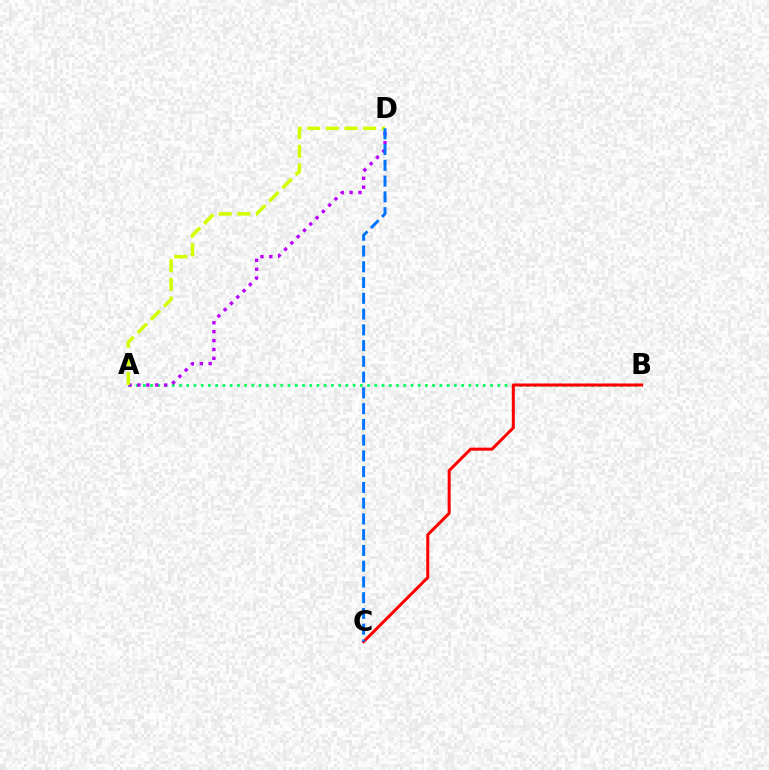{('A', 'B'): [{'color': '#00ff5c', 'line_style': 'dotted', 'thickness': 1.97}], ('A', 'D'): [{'color': '#b900ff', 'line_style': 'dotted', 'thickness': 2.42}, {'color': '#d1ff00', 'line_style': 'dashed', 'thickness': 2.53}], ('B', 'C'): [{'color': '#ff0000', 'line_style': 'solid', 'thickness': 2.17}], ('C', 'D'): [{'color': '#0074ff', 'line_style': 'dashed', 'thickness': 2.14}]}